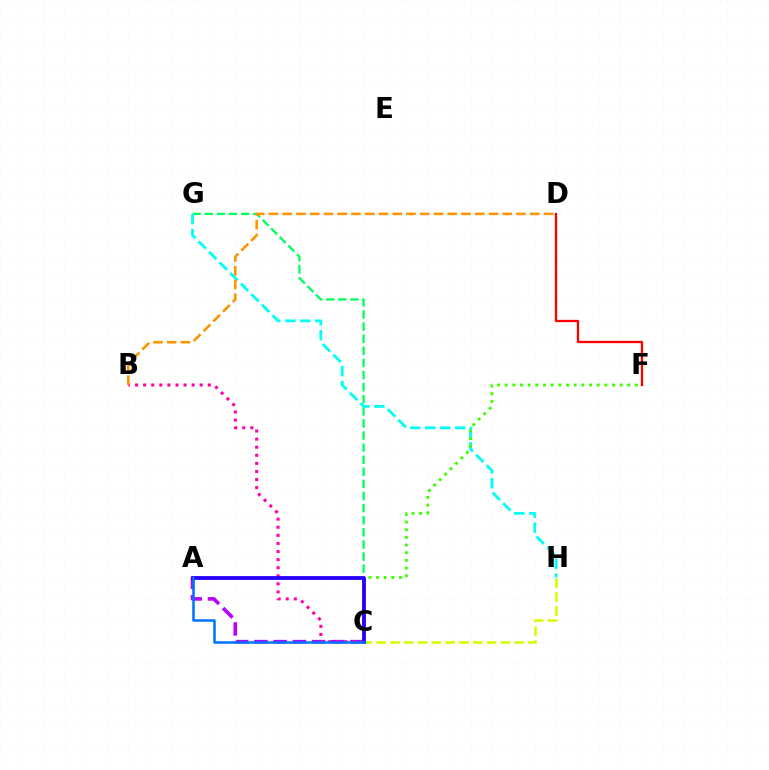{('C', 'G'): [{'color': '#00ff5c', 'line_style': 'dashed', 'thickness': 1.64}], ('D', 'F'): [{'color': '#ff0000', 'line_style': 'solid', 'thickness': 1.66}], ('C', 'H'): [{'color': '#d1ff00', 'line_style': 'dashed', 'thickness': 1.87}], ('A', 'C'): [{'color': '#b900ff', 'line_style': 'dashed', 'thickness': 2.61}, {'color': '#2500ff', 'line_style': 'solid', 'thickness': 2.73}, {'color': '#0074ff', 'line_style': 'solid', 'thickness': 1.83}], ('G', 'H'): [{'color': '#00fff6', 'line_style': 'dashed', 'thickness': 2.03}], ('C', 'F'): [{'color': '#3dff00', 'line_style': 'dotted', 'thickness': 2.08}], ('B', 'C'): [{'color': '#ff00ac', 'line_style': 'dotted', 'thickness': 2.2}], ('B', 'D'): [{'color': '#ff9400', 'line_style': 'dashed', 'thickness': 1.87}]}